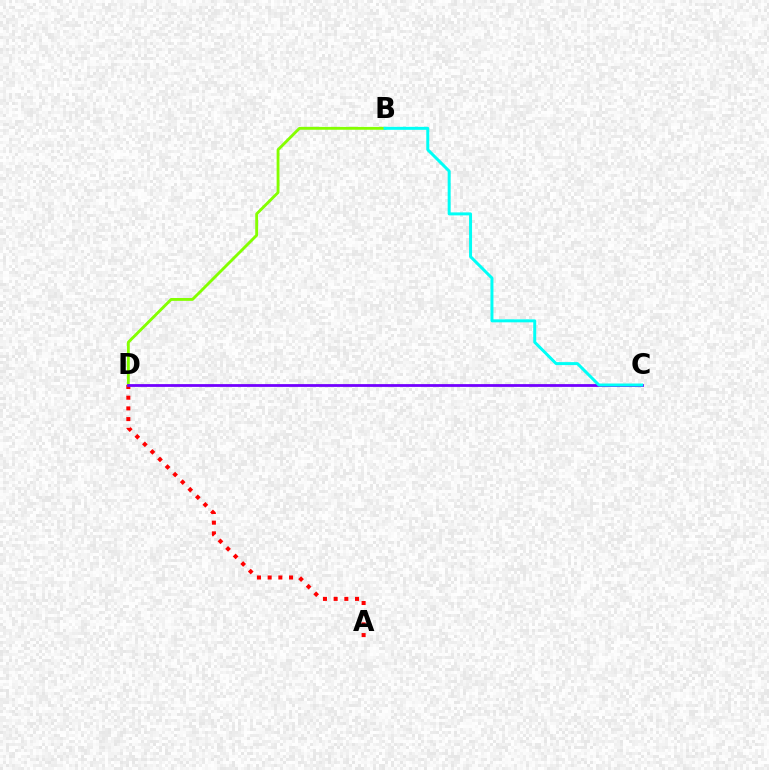{('A', 'D'): [{'color': '#ff0000', 'line_style': 'dotted', 'thickness': 2.91}], ('B', 'D'): [{'color': '#84ff00', 'line_style': 'solid', 'thickness': 2.06}], ('C', 'D'): [{'color': '#7200ff', 'line_style': 'solid', 'thickness': 2.0}], ('B', 'C'): [{'color': '#00fff6', 'line_style': 'solid', 'thickness': 2.14}]}